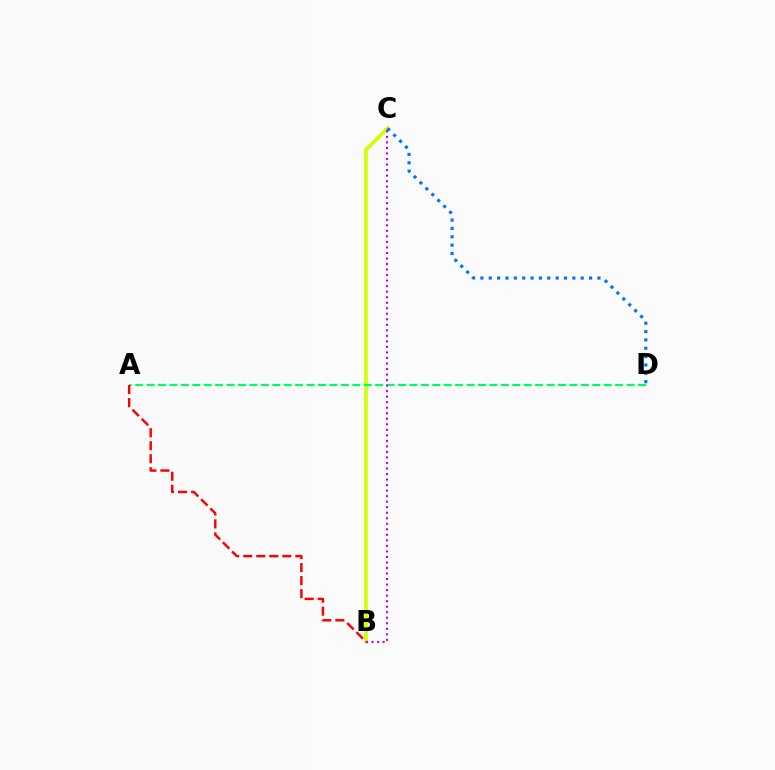{('B', 'C'): [{'color': '#d1ff00', 'line_style': 'solid', 'thickness': 2.6}, {'color': '#b900ff', 'line_style': 'dotted', 'thickness': 1.5}], ('A', 'D'): [{'color': '#00ff5c', 'line_style': 'dashed', 'thickness': 1.55}], ('A', 'B'): [{'color': '#ff0000', 'line_style': 'dashed', 'thickness': 1.77}], ('C', 'D'): [{'color': '#0074ff', 'line_style': 'dotted', 'thickness': 2.27}]}